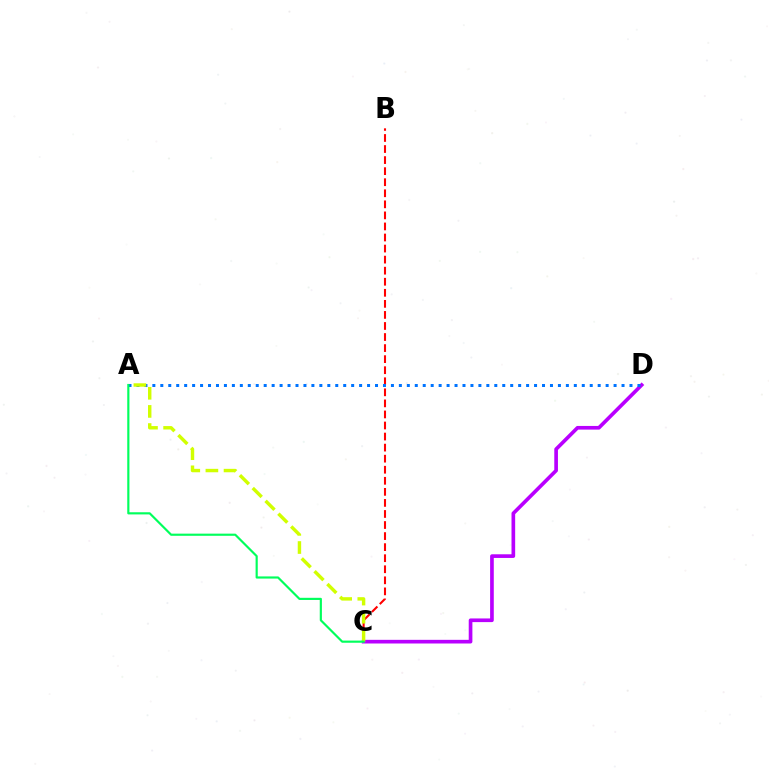{('B', 'C'): [{'color': '#ff0000', 'line_style': 'dashed', 'thickness': 1.5}], ('C', 'D'): [{'color': '#b900ff', 'line_style': 'solid', 'thickness': 2.64}], ('A', 'D'): [{'color': '#0074ff', 'line_style': 'dotted', 'thickness': 2.16}], ('A', 'C'): [{'color': '#d1ff00', 'line_style': 'dashed', 'thickness': 2.46}, {'color': '#00ff5c', 'line_style': 'solid', 'thickness': 1.56}]}